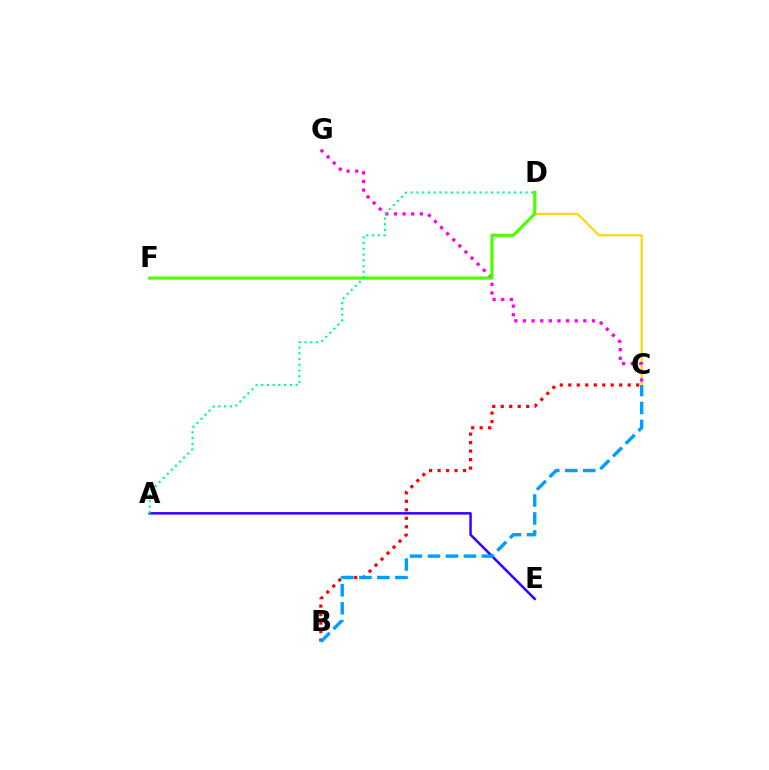{('C', 'D'): [{'color': '#ffd500', 'line_style': 'solid', 'thickness': 1.51}], ('C', 'G'): [{'color': '#ff00ed', 'line_style': 'dotted', 'thickness': 2.34}], ('B', 'C'): [{'color': '#ff0000', 'line_style': 'dotted', 'thickness': 2.31}, {'color': '#009eff', 'line_style': 'dashed', 'thickness': 2.44}], ('D', 'F'): [{'color': '#4fff00', 'line_style': 'solid', 'thickness': 2.29}], ('A', 'E'): [{'color': '#3700ff', 'line_style': 'solid', 'thickness': 1.8}], ('A', 'D'): [{'color': '#00ff86', 'line_style': 'dotted', 'thickness': 1.56}]}